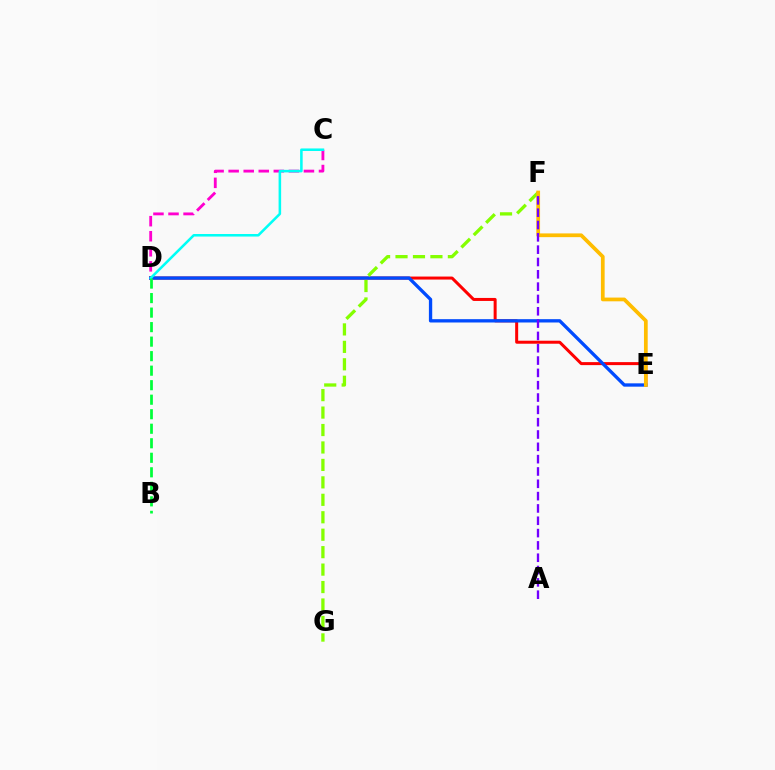{('C', 'D'): [{'color': '#ff00cf', 'line_style': 'dashed', 'thickness': 2.05}, {'color': '#00fff6', 'line_style': 'solid', 'thickness': 1.83}], ('D', 'E'): [{'color': '#ff0000', 'line_style': 'solid', 'thickness': 2.16}, {'color': '#004bff', 'line_style': 'solid', 'thickness': 2.39}], ('F', 'G'): [{'color': '#84ff00', 'line_style': 'dashed', 'thickness': 2.37}], ('E', 'F'): [{'color': '#ffbd00', 'line_style': 'solid', 'thickness': 2.69}], ('A', 'F'): [{'color': '#7200ff', 'line_style': 'dashed', 'thickness': 1.67}], ('B', 'D'): [{'color': '#00ff39', 'line_style': 'dashed', 'thickness': 1.97}]}